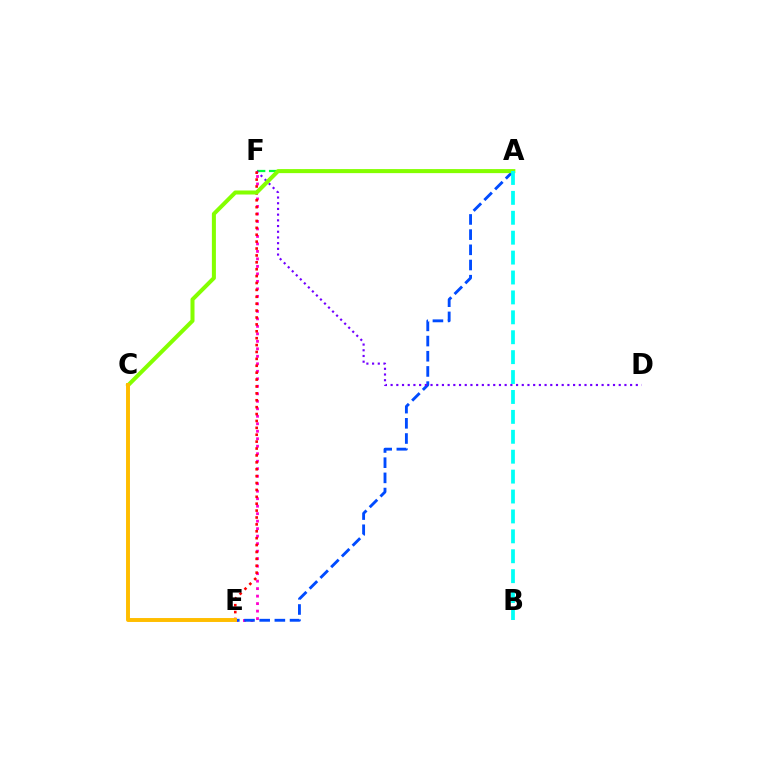{('A', 'F'): [{'color': '#00ff39', 'line_style': 'dashed', 'thickness': 1.62}], ('E', 'F'): [{'color': '#ff00cf', 'line_style': 'dotted', 'thickness': 2.04}, {'color': '#ff0000', 'line_style': 'dotted', 'thickness': 1.87}], ('A', 'E'): [{'color': '#004bff', 'line_style': 'dashed', 'thickness': 2.06}], ('D', 'F'): [{'color': '#7200ff', 'line_style': 'dotted', 'thickness': 1.55}], ('A', 'C'): [{'color': '#84ff00', 'line_style': 'solid', 'thickness': 2.9}], ('C', 'E'): [{'color': '#ffbd00', 'line_style': 'solid', 'thickness': 2.83}], ('A', 'B'): [{'color': '#00fff6', 'line_style': 'dashed', 'thickness': 2.7}]}